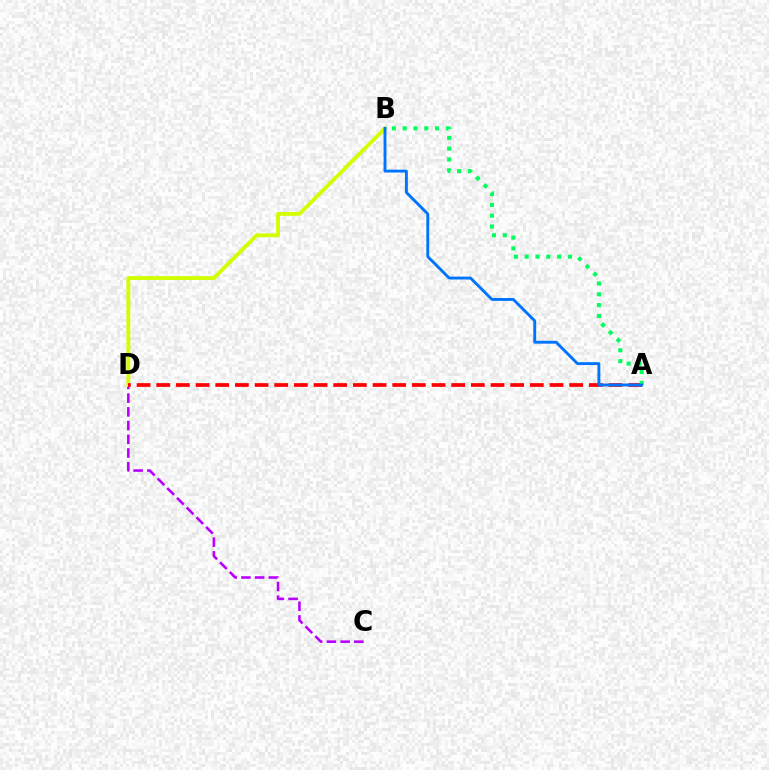{('C', 'D'): [{'color': '#b900ff', 'line_style': 'dashed', 'thickness': 1.86}], ('B', 'D'): [{'color': '#d1ff00', 'line_style': 'solid', 'thickness': 2.75}], ('A', 'D'): [{'color': '#ff0000', 'line_style': 'dashed', 'thickness': 2.67}], ('A', 'B'): [{'color': '#00ff5c', 'line_style': 'dotted', 'thickness': 2.94}, {'color': '#0074ff', 'line_style': 'solid', 'thickness': 2.08}]}